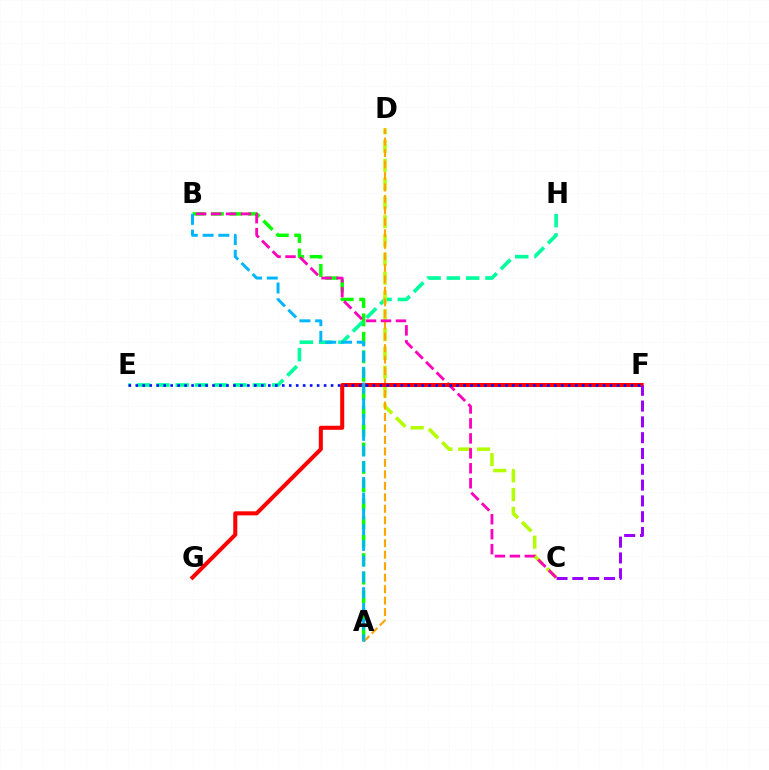{('A', 'B'): [{'color': '#08ff00', 'line_style': 'dashed', 'thickness': 2.51}, {'color': '#00b5ff', 'line_style': 'dashed', 'thickness': 2.14}], ('E', 'H'): [{'color': '#00ff9d', 'line_style': 'dashed', 'thickness': 2.62}], ('C', 'D'): [{'color': '#b3ff00', 'line_style': 'dashed', 'thickness': 2.56}], ('A', 'D'): [{'color': '#ffa500', 'line_style': 'dashed', 'thickness': 1.56}], ('B', 'C'): [{'color': '#ff00bd', 'line_style': 'dashed', 'thickness': 2.03}], ('F', 'G'): [{'color': '#ff0000', 'line_style': 'solid', 'thickness': 2.91}], ('E', 'F'): [{'color': '#0010ff', 'line_style': 'dotted', 'thickness': 1.9}], ('C', 'F'): [{'color': '#9b00ff', 'line_style': 'dashed', 'thickness': 2.15}]}